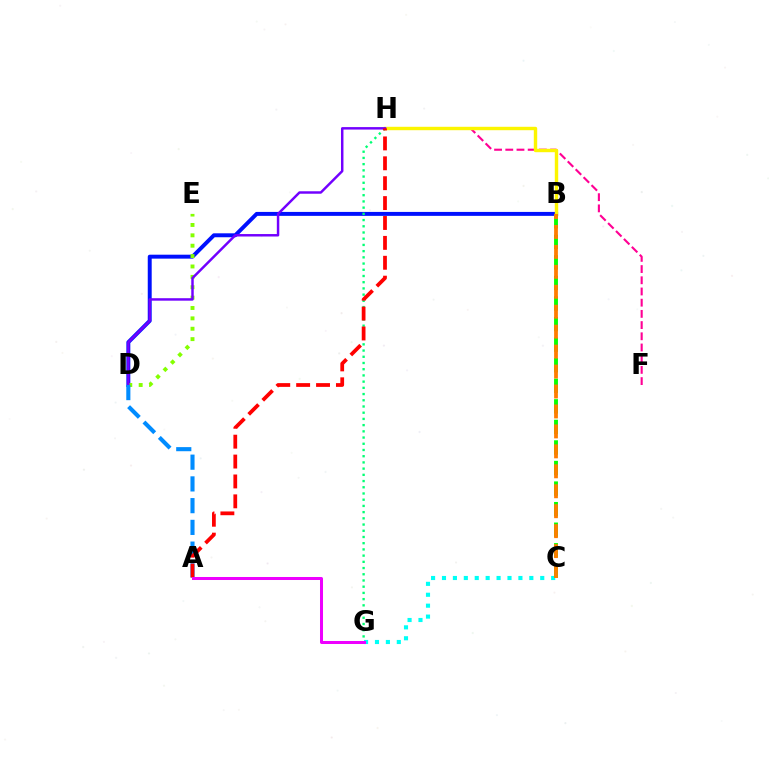{('F', 'H'): [{'color': '#ff0094', 'line_style': 'dashed', 'thickness': 1.52}], ('B', 'D'): [{'color': '#0010ff', 'line_style': 'solid', 'thickness': 2.84}], ('C', 'G'): [{'color': '#00fff6', 'line_style': 'dotted', 'thickness': 2.97}], ('B', 'H'): [{'color': '#fcf500', 'line_style': 'solid', 'thickness': 2.45}], ('D', 'E'): [{'color': '#84ff00', 'line_style': 'dotted', 'thickness': 2.82}], ('G', 'H'): [{'color': '#00ff74', 'line_style': 'dotted', 'thickness': 1.69}], ('B', 'C'): [{'color': '#08ff00', 'line_style': 'dashed', 'thickness': 2.79}, {'color': '#ff7c00', 'line_style': 'dashed', 'thickness': 2.71}], ('D', 'H'): [{'color': '#7200ff', 'line_style': 'solid', 'thickness': 1.77}], ('A', 'D'): [{'color': '#008cff', 'line_style': 'dashed', 'thickness': 2.95}], ('A', 'H'): [{'color': '#ff0000', 'line_style': 'dashed', 'thickness': 2.7}], ('A', 'G'): [{'color': '#ee00ff', 'line_style': 'solid', 'thickness': 2.17}]}